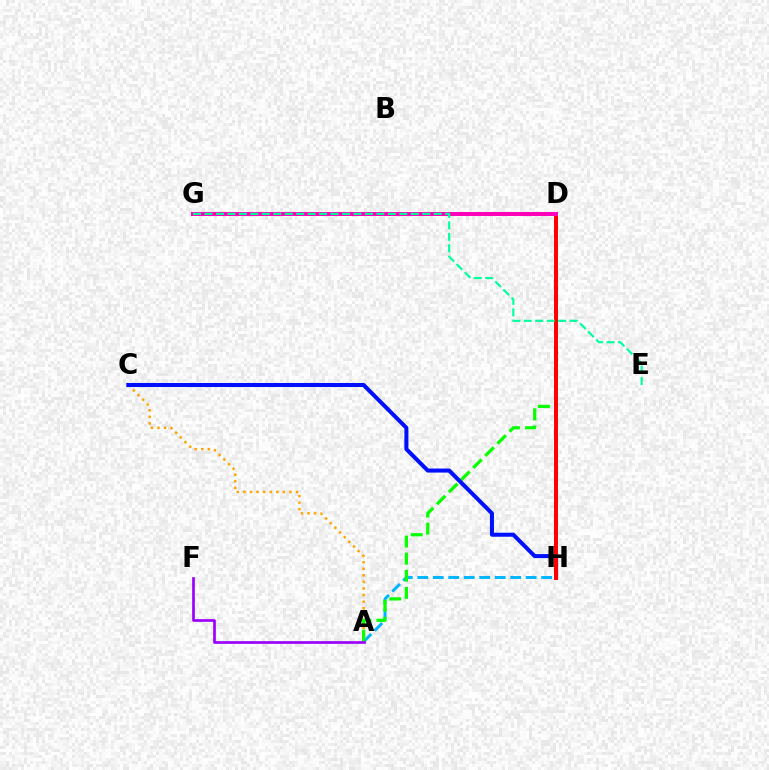{('A', 'H'): [{'color': '#00b5ff', 'line_style': 'dashed', 'thickness': 2.1}], ('A', 'C'): [{'color': '#ffa500', 'line_style': 'dotted', 'thickness': 1.79}], ('D', 'G'): [{'color': '#b3ff00', 'line_style': 'solid', 'thickness': 2.83}, {'color': '#ff00bd', 'line_style': 'solid', 'thickness': 2.85}], ('A', 'D'): [{'color': '#08ff00', 'line_style': 'dashed', 'thickness': 2.33}], ('C', 'H'): [{'color': '#0010ff', 'line_style': 'solid', 'thickness': 2.91}], ('A', 'F'): [{'color': '#9b00ff', 'line_style': 'solid', 'thickness': 1.94}], ('D', 'H'): [{'color': '#ff0000', 'line_style': 'solid', 'thickness': 2.85}], ('E', 'G'): [{'color': '#00ff9d', 'line_style': 'dashed', 'thickness': 1.56}]}